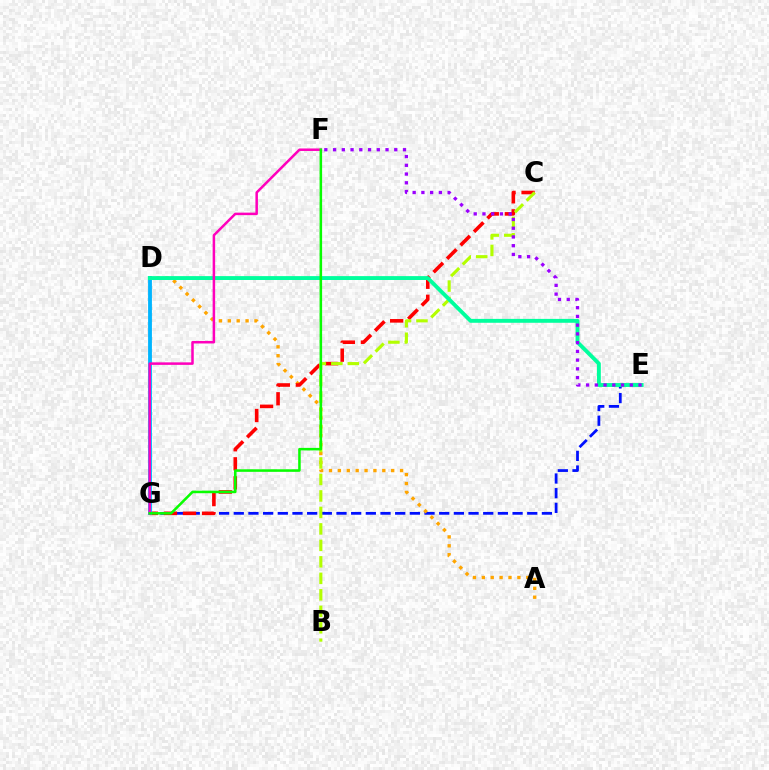{('E', 'G'): [{'color': '#0010ff', 'line_style': 'dashed', 'thickness': 1.99}], ('A', 'D'): [{'color': '#ffa500', 'line_style': 'dotted', 'thickness': 2.41}], ('C', 'G'): [{'color': '#ff0000', 'line_style': 'dashed', 'thickness': 2.59}], ('B', 'C'): [{'color': '#b3ff00', 'line_style': 'dashed', 'thickness': 2.24}], ('D', 'G'): [{'color': '#00b5ff', 'line_style': 'solid', 'thickness': 2.76}], ('D', 'E'): [{'color': '#00ff9d', 'line_style': 'solid', 'thickness': 2.8}], ('E', 'F'): [{'color': '#9b00ff', 'line_style': 'dotted', 'thickness': 2.37}], ('F', 'G'): [{'color': '#ff00bd', 'line_style': 'solid', 'thickness': 1.81}, {'color': '#08ff00', 'line_style': 'solid', 'thickness': 1.84}]}